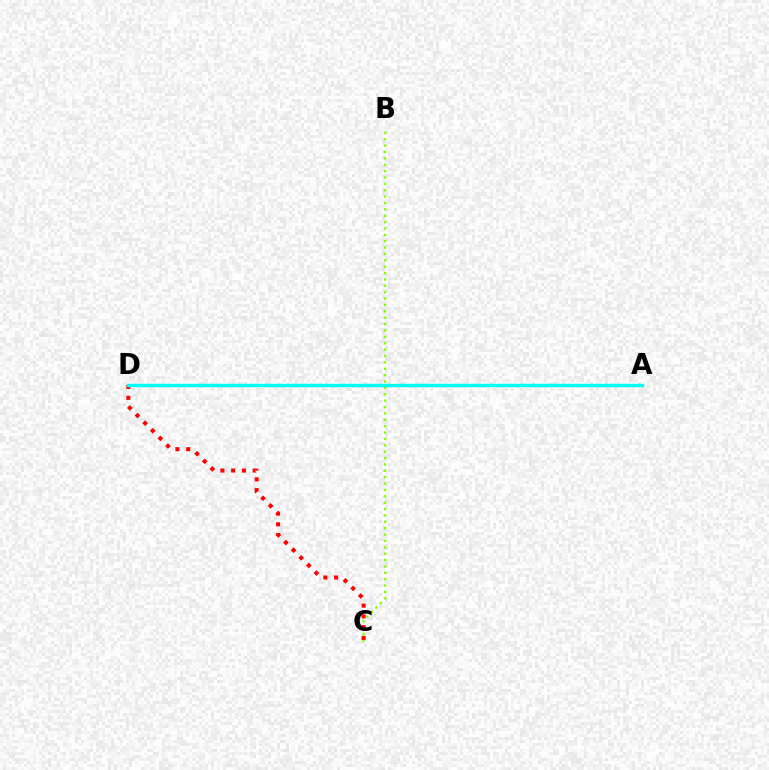{('B', 'C'): [{'color': '#84ff00', 'line_style': 'dotted', 'thickness': 1.73}], ('A', 'D'): [{'color': '#7200ff', 'line_style': 'dotted', 'thickness': 1.92}, {'color': '#00fff6', 'line_style': 'solid', 'thickness': 2.49}], ('C', 'D'): [{'color': '#ff0000', 'line_style': 'dotted', 'thickness': 2.93}]}